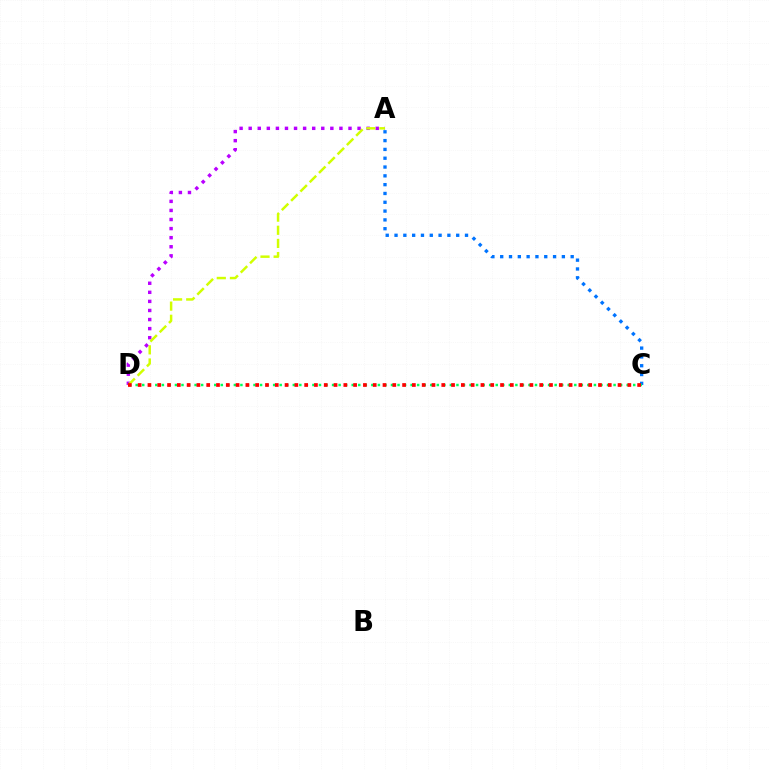{('A', 'D'): [{'color': '#b900ff', 'line_style': 'dotted', 'thickness': 2.47}, {'color': '#d1ff00', 'line_style': 'dashed', 'thickness': 1.79}], ('A', 'C'): [{'color': '#0074ff', 'line_style': 'dotted', 'thickness': 2.39}], ('C', 'D'): [{'color': '#00ff5c', 'line_style': 'dotted', 'thickness': 1.78}, {'color': '#ff0000', 'line_style': 'dotted', 'thickness': 2.66}]}